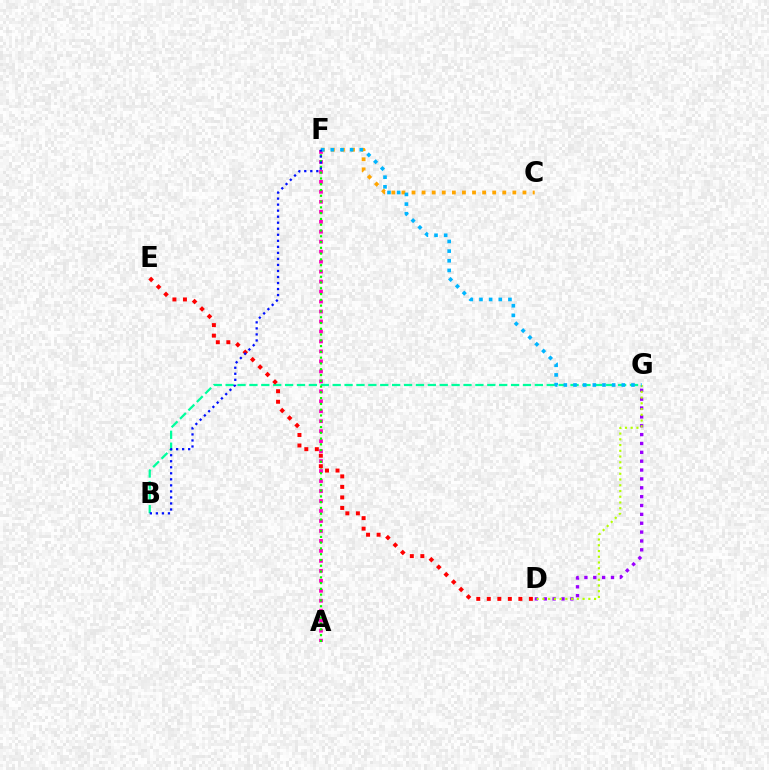{('D', 'G'): [{'color': '#9b00ff', 'line_style': 'dotted', 'thickness': 2.41}, {'color': '#b3ff00', 'line_style': 'dotted', 'thickness': 1.56}], ('B', 'G'): [{'color': '#00ff9d', 'line_style': 'dashed', 'thickness': 1.62}], ('A', 'F'): [{'color': '#ff00bd', 'line_style': 'dotted', 'thickness': 2.71}, {'color': '#08ff00', 'line_style': 'dotted', 'thickness': 1.57}], ('C', 'F'): [{'color': '#ffa500', 'line_style': 'dotted', 'thickness': 2.74}], ('F', 'G'): [{'color': '#00b5ff', 'line_style': 'dotted', 'thickness': 2.62}], ('D', 'E'): [{'color': '#ff0000', 'line_style': 'dotted', 'thickness': 2.86}], ('B', 'F'): [{'color': '#0010ff', 'line_style': 'dotted', 'thickness': 1.64}]}